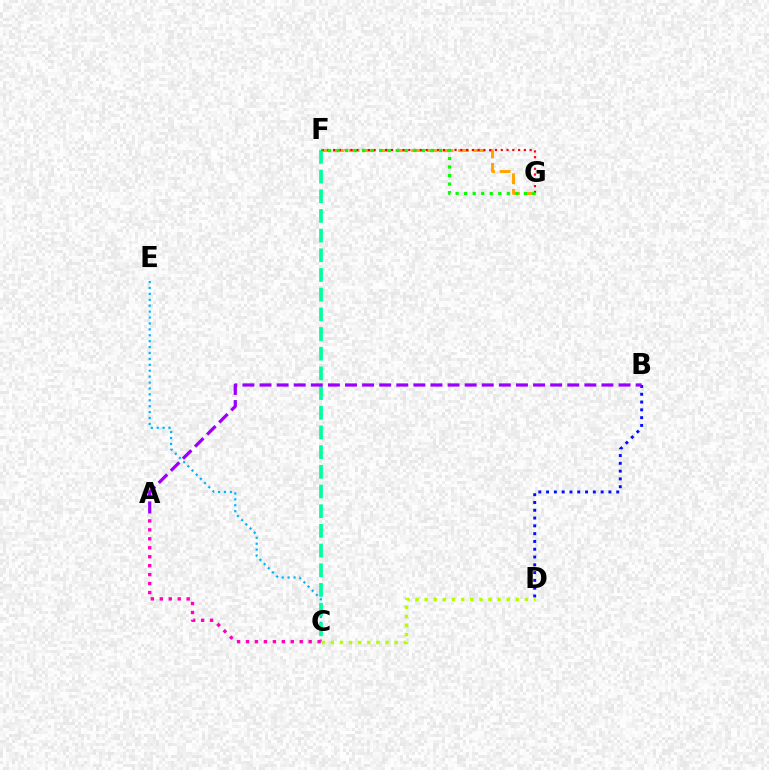{('B', 'D'): [{'color': '#0010ff', 'line_style': 'dotted', 'thickness': 2.12}], ('F', 'G'): [{'color': '#ffa500', 'line_style': 'dashed', 'thickness': 2.12}, {'color': '#ff0000', 'line_style': 'dotted', 'thickness': 1.57}, {'color': '#08ff00', 'line_style': 'dotted', 'thickness': 2.32}], ('C', 'E'): [{'color': '#00b5ff', 'line_style': 'dotted', 'thickness': 1.61}], ('C', 'D'): [{'color': '#b3ff00', 'line_style': 'dotted', 'thickness': 2.48}], ('C', 'F'): [{'color': '#00ff9d', 'line_style': 'dashed', 'thickness': 2.67}], ('A', 'C'): [{'color': '#ff00bd', 'line_style': 'dotted', 'thickness': 2.43}], ('A', 'B'): [{'color': '#9b00ff', 'line_style': 'dashed', 'thickness': 2.32}]}